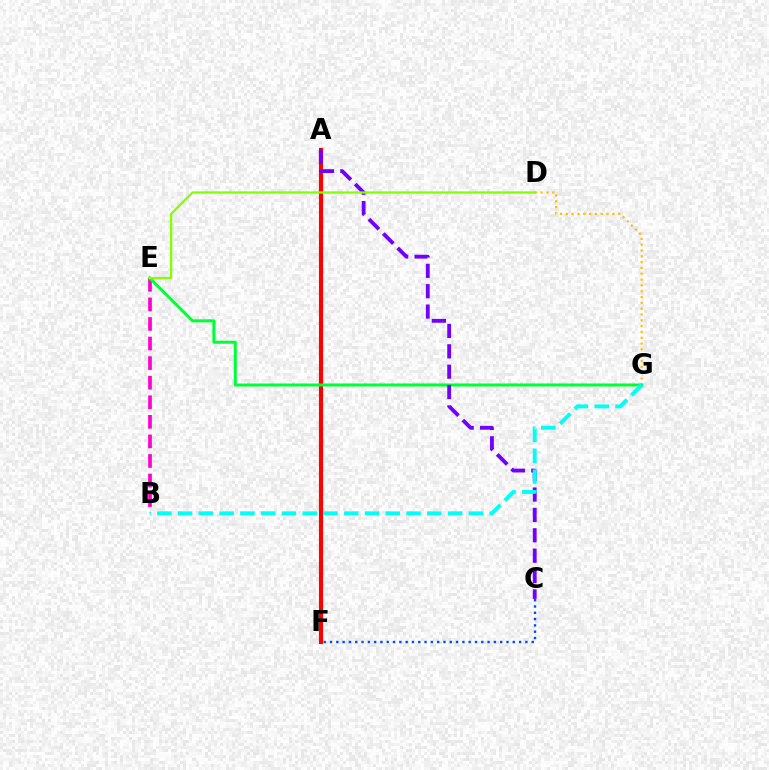{('B', 'E'): [{'color': '#ff00cf', 'line_style': 'dashed', 'thickness': 2.66}], ('D', 'G'): [{'color': '#ffbd00', 'line_style': 'dotted', 'thickness': 1.58}], ('C', 'F'): [{'color': '#004bff', 'line_style': 'dotted', 'thickness': 1.71}], ('A', 'F'): [{'color': '#ff0000', 'line_style': 'solid', 'thickness': 2.97}], ('E', 'G'): [{'color': '#00ff39', 'line_style': 'solid', 'thickness': 2.16}], ('A', 'C'): [{'color': '#7200ff', 'line_style': 'dashed', 'thickness': 2.77}], ('D', 'E'): [{'color': '#84ff00', 'line_style': 'solid', 'thickness': 1.62}], ('B', 'G'): [{'color': '#00fff6', 'line_style': 'dashed', 'thickness': 2.82}]}